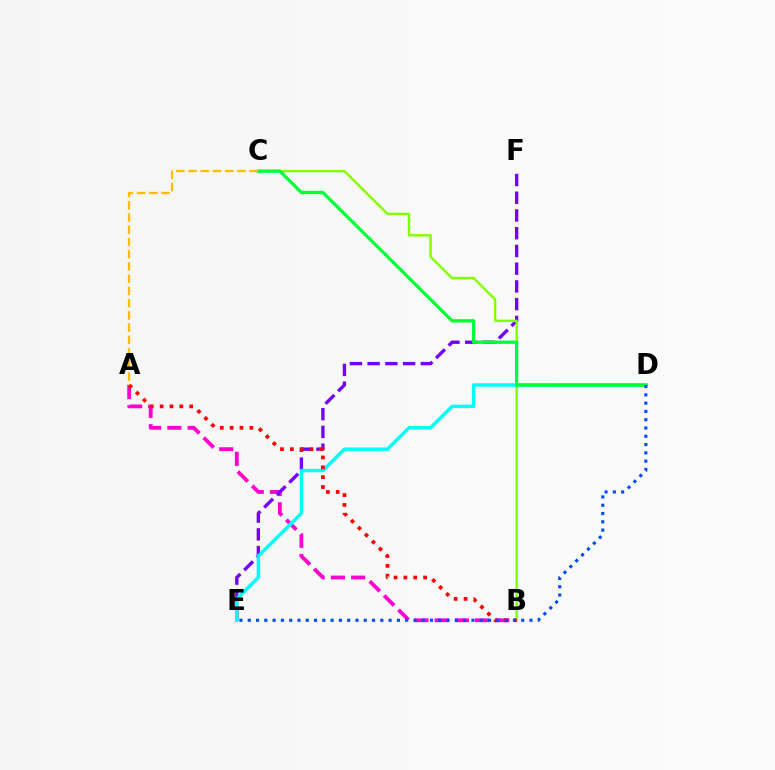{('A', 'B'): [{'color': '#ff00cf', 'line_style': 'dashed', 'thickness': 2.75}, {'color': '#ff0000', 'line_style': 'dotted', 'thickness': 2.68}], ('E', 'F'): [{'color': '#7200ff', 'line_style': 'dashed', 'thickness': 2.41}], ('B', 'C'): [{'color': '#84ff00', 'line_style': 'solid', 'thickness': 1.74}], ('D', 'E'): [{'color': '#00fff6', 'line_style': 'solid', 'thickness': 2.49}, {'color': '#004bff', 'line_style': 'dotted', 'thickness': 2.25}], ('C', 'D'): [{'color': '#00ff39', 'line_style': 'solid', 'thickness': 2.38}], ('A', 'C'): [{'color': '#ffbd00', 'line_style': 'dashed', 'thickness': 1.66}]}